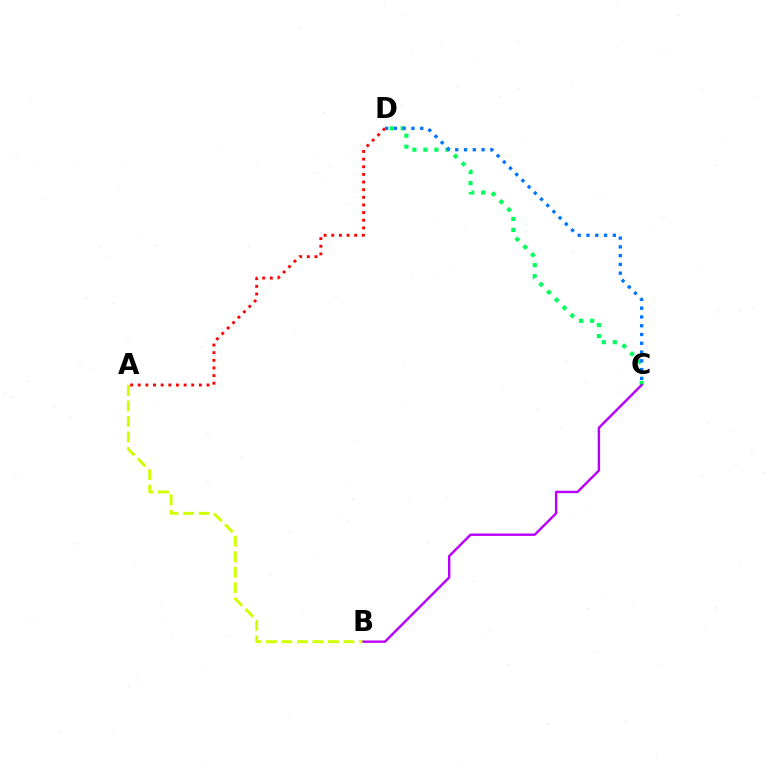{('A', 'B'): [{'color': '#d1ff00', 'line_style': 'dashed', 'thickness': 2.11}], ('A', 'D'): [{'color': '#ff0000', 'line_style': 'dotted', 'thickness': 2.08}], ('C', 'D'): [{'color': '#00ff5c', 'line_style': 'dotted', 'thickness': 2.99}, {'color': '#0074ff', 'line_style': 'dotted', 'thickness': 2.38}], ('B', 'C'): [{'color': '#b900ff', 'line_style': 'solid', 'thickness': 1.73}]}